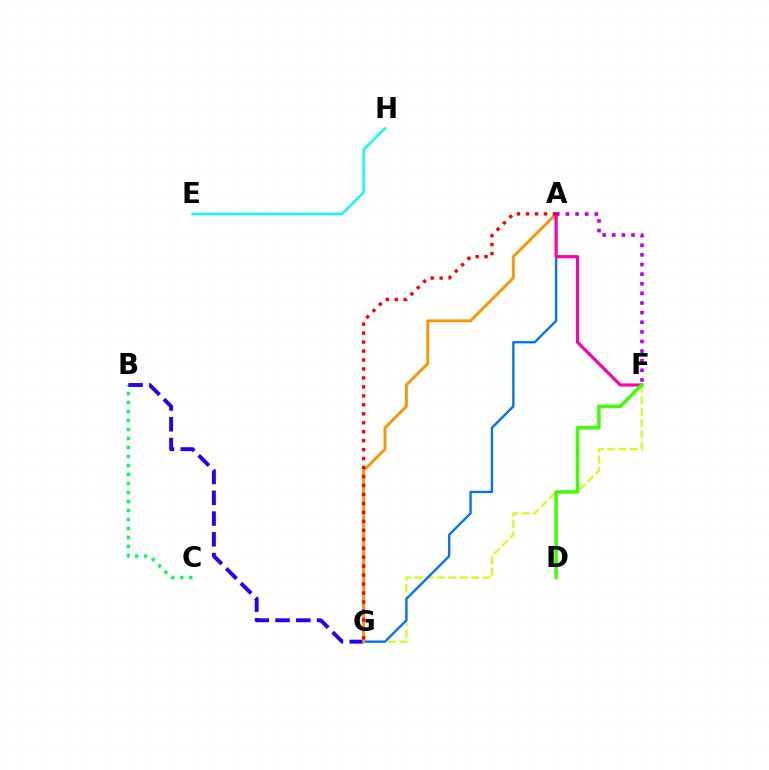{('F', 'G'): [{'color': '#d1ff00', 'line_style': 'dashed', 'thickness': 1.54}], ('A', 'G'): [{'color': '#0074ff', 'line_style': 'solid', 'thickness': 1.7}, {'color': '#ff9400', 'line_style': 'solid', 'thickness': 2.09}, {'color': '#ff0000', 'line_style': 'dotted', 'thickness': 2.44}], ('B', 'C'): [{'color': '#00ff5c', 'line_style': 'dotted', 'thickness': 2.44}], ('B', 'G'): [{'color': '#2500ff', 'line_style': 'dashed', 'thickness': 2.82}], ('A', 'F'): [{'color': '#ff00ac', 'line_style': 'solid', 'thickness': 2.26}, {'color': '#b900ff', 'line_style': 'dotted', 'thickness': 2.61}], ('E', 'H'): [{'color': '#00fff6', 'line_style': 'solid', 'thickness': 1.71}], ('D', 'F'): [{'color': '#3dff00', 'line_style': 'solid', 'thickness': 2.5}]}